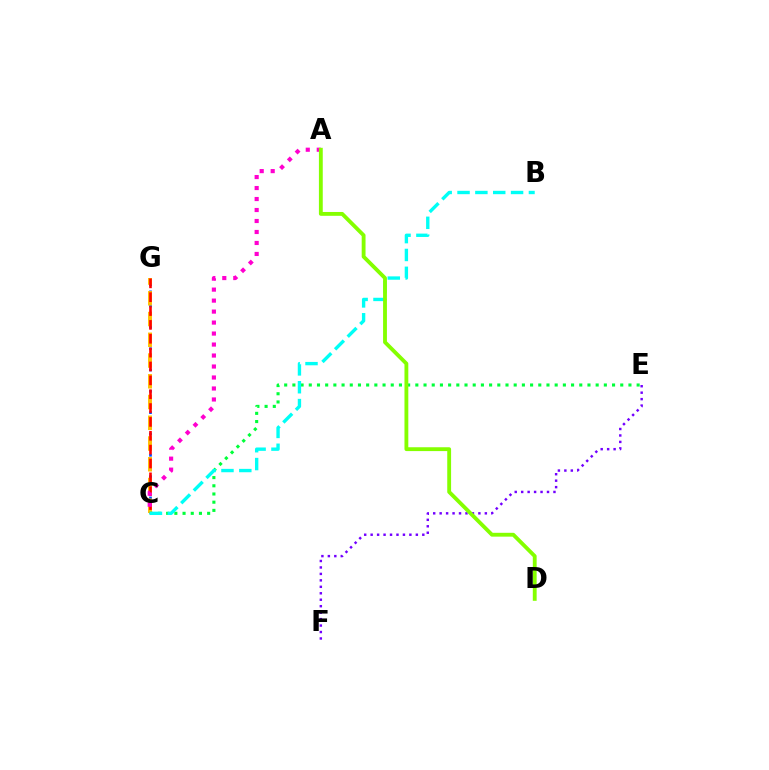{('C', 'G'): [{'color': '#004bff', 'line_style': 'dotted', 'thickness': 1.93}, {'color': '#ffbd00', 'line_style': 'dashed', 'thickness': 2.82}, {'color': '#ff0000', 'line_style': 'dashed', 'thickness': 1.88}], ('C', 'E'): [{'color': '#00ff39', 'line_style': 'dotted', 'thickness': 2.23}], ('B', 'C'): [{'color': '#00fff6', 'line_style': 'dashed', 'thickness': 2.42}], ('A', 'C'): [{'color': '#ff00cf', 'line_style': 'dotted', 'thickness': 2.98}], ('E', 'F'): [{'color': '#7200ff', 'line_style': 'dotted', 'thickness': 1.75}], ('A', 'D'): [{'color': '#84ff00', 'line_style': 'solid', 'thickness': 2.77}]}